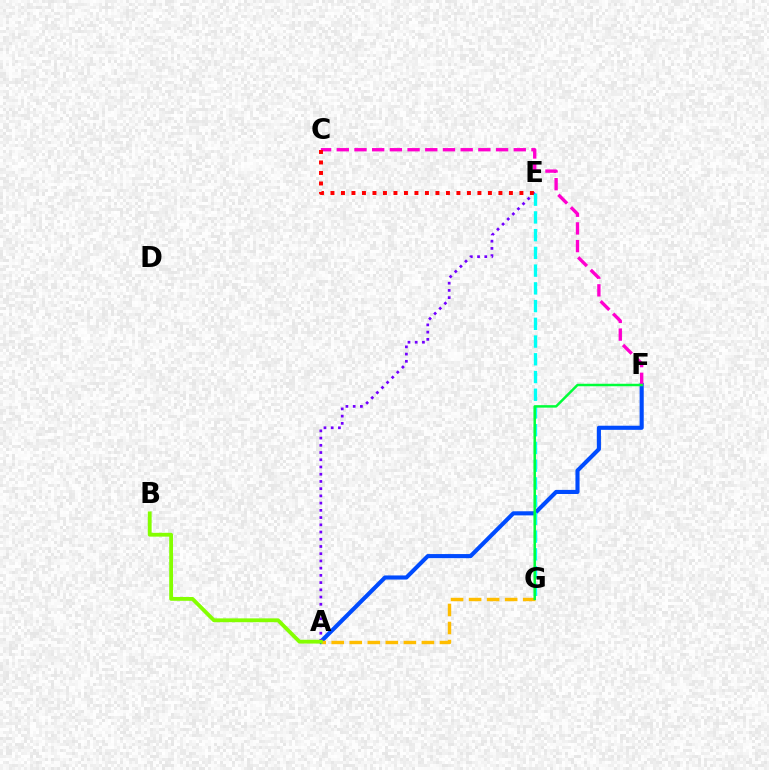{('A', 'F'): [{'color': '#004bff', 'line_style': 'solid', 'thickness': 2.96}], ('A', 'G'): [{'color': '#ffbd00', 'line_style': 'dashed', 'thickness': 2.45}], ('A', 'E'): [{'color': '#7200ff', 'line_style': 'dotted', 'thickness': 1.96}], ('C', 'F'): [{'color': '#ff00cf', 'line_style': 'dashed', 'thickness': 2.4}], ('C', 'E'): [{'color': '#ff0000', 'line_style': 'dotted', 'thickness': 2.85}], ('E', 'G'): [{'color': '#00fff6', 'line_style': 'dashed', 'thickness': 2.41}], ('A', 'B'): [{'color': '#84ff00', 'line_style': 'solid', 'thickness': 2.75}], ('F', 'G'): [{'color': '#00ff39', 'line_style': 'solid', 'thickness': 1.78}]}